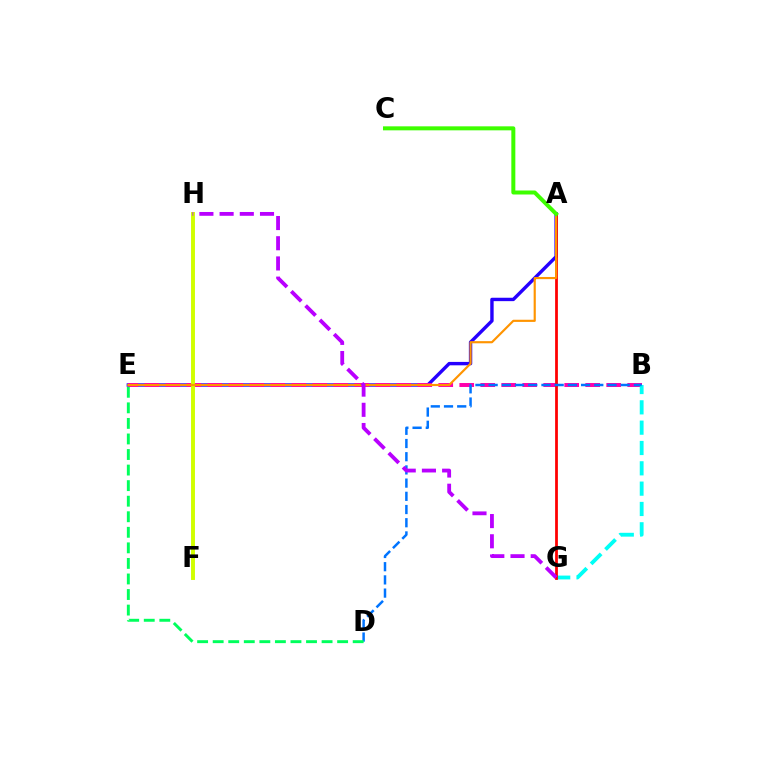{('A', 'E'): [{'color': '#2500ff', 'line_style': 'solid', 'thickness': 2.45}, {'color': '#ff9400', 'line_style': 'solid', 'thickness': 1.56}], ('B', 'E'): [{'color': '#ff00ac', 'line_style': 'dashed', 'thickness': 2.85}], ('B', 'G'): [{'color': '#00fff6', 'line_style': 'dashed', 'thickness': 2.76}], ('A', 'G'): [{'color': '#ff0000', 'line_style': 'solid', 'thickness': 1.99}], ('B', 'D'): [{'color': '#0074ff', 'line_style': 'dashed', 'thickness': 1.79}], ('D', 'E'): [{'color': '#00ff5c', 'line_style': 'dashed', 'thickness': 2.11}], ('F', 'H'): [{'color': '#d1ff00', 'line_style': 'solid', 'thickness': 2.82}], ('A', 'C'): [{'color': '#3dff00', 'line_style': 'solid', 'thickness': 2.88}], ('G', 'H'): [{'color': '#b900ff', 'line_style': 'dashed', 'thickness': 2.74}]}